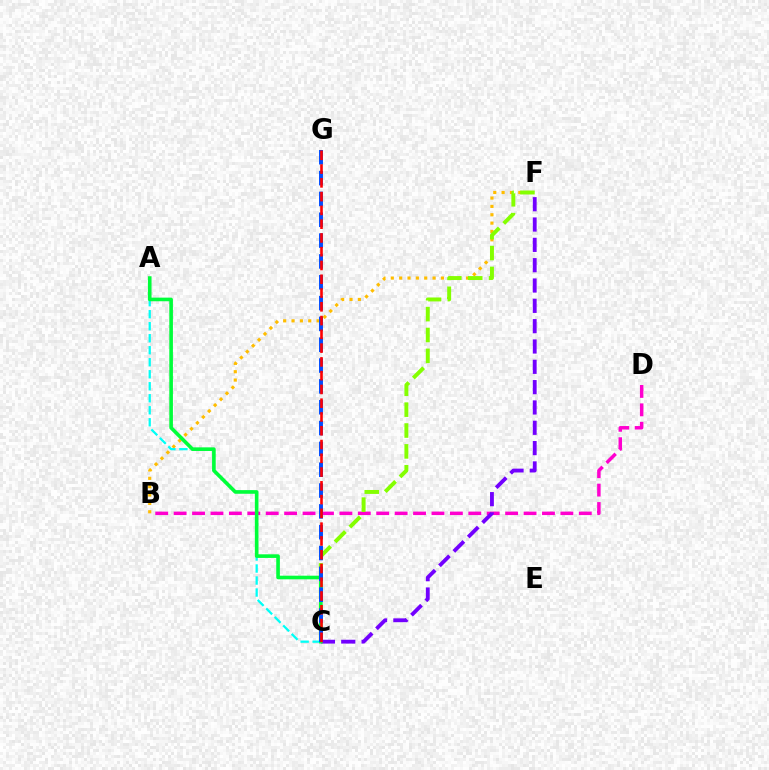{('B', 'F'): [{'color': '#ffbd00', 'line_style': 'dotted', 'thickness': 2.27}], ('B', 'D'): [{'color': '#ff00cf', 'line_style': 'dashed', 'thickness': 2.5}], ('C', 'F'): [{'color': '#84ff00', 'line_style': 'dashed', 'thickness': 2.84}, {'color': '#7200ff', 'line_style': 'dashed', 'thickness': 2.76}], ('A', 'C'): [{'color': '#00fff6', 'line_style': 'dashed', 'thickness': 1.63}, {'color': '#00ff39', 'line_style': 'solid', 'thickness': 2.61}], ('C', 'G'): [{'color': '#004bff', 'line_style': 'dashed', 'thickness': 2.83}, {'color': '#ff0000', 'line_style': 'dashed', 'thickness': 1.87}]}